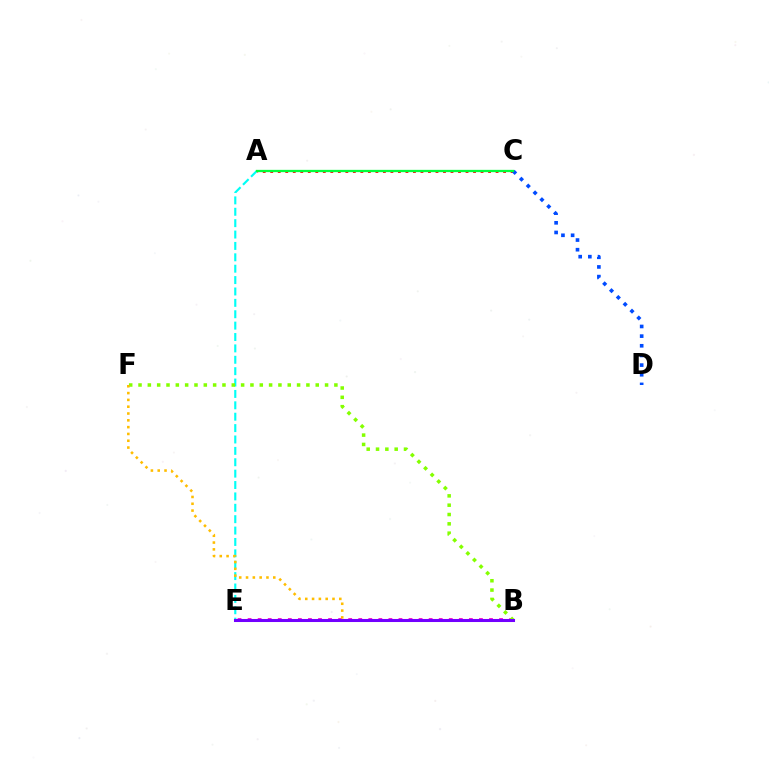{('B', 'E'): [{'color': '#ff00cf', 'line_style': 'dotted', 'thickness': 2.73}, {'color': '#7200ff', 'line_style': 'solid', 'thickness': 2.19}], ('A', 'E'): [{'color': '#00fff6', 'line_style': 'dashed', 'thickness': 1.55}], ('B', 'F'): [{'color': '#84ff00', 'line_style': 'dotted', 'thickness': 2.53}, {'color': '#ffbd00', 'line_style': 'dotted', 'thickness': 1.85}], ('A', 'C'): [{'color': '#ff0000', 'line_style': 'dotted', 'thickness': 2.04}, {'color': '#00ff39', 'line_style': 'solid', 'thickness': 1.65}], ('C', 'D'): [{'color': '#004bff', 'line_style': 'dotted', 'thickness': 2.62}]}